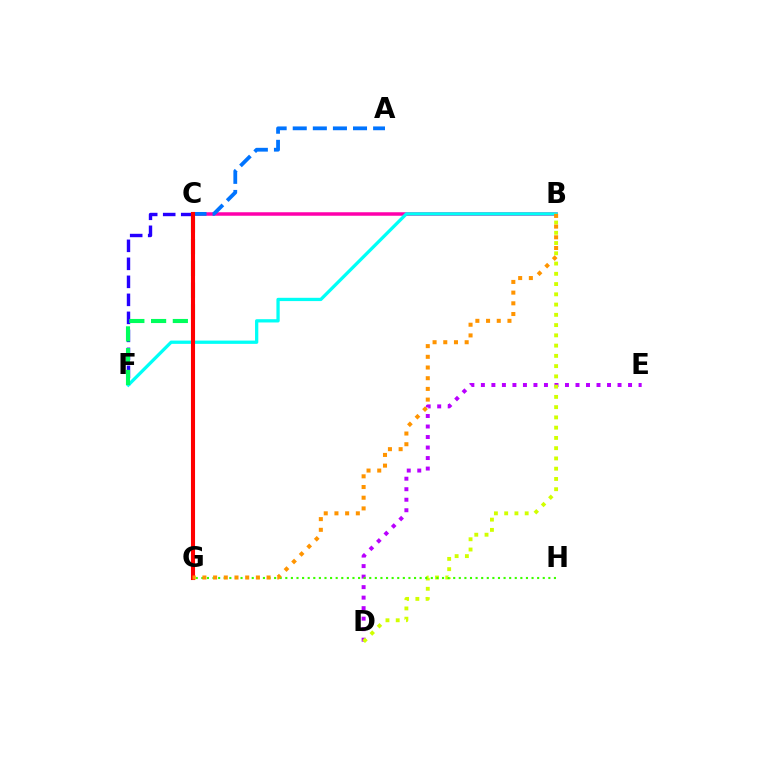{('D', 'E'): [{'color': '#b900ff', 'line_style': 'dotted', 'thickness': 2.86}], ('B', 'C'): [{'color': '#ff00ac', 'line_style': 'solid', 'thickness': 2.52}], ('C', 'F'): [{'color': '#2500ff', 'line_style': 'dashed', 'thickness': 2.45}, {'color': '#00ff5c', 'line_style': 'dashed', 'thickness': 2.95}], ('B', 'F'): [{'color': '#00fff6', 'line_style': 'solid', 'thickness': 2.36}], ('B', 'D'): [{'color': '#d1ff00', 'line_style': 'dotted', 'thickness': 2.79}], ('A', 'C'): [{'color': '#0074ff', 'line_style': 'dashed', 'thickness': 2.73}], ('C', 'G'): [{'color': '#ff0000', 'line_style': 'solid', 'thickness': 2.94}], ('G', 'H'): [{'color': '#3dff00', 'line_style': 'dotted', 'thickness': 1.52}], ('B', 'G'): [{'color': '#ff9400', 'line_style': 'dotted', 'thickness': 2.91}]}